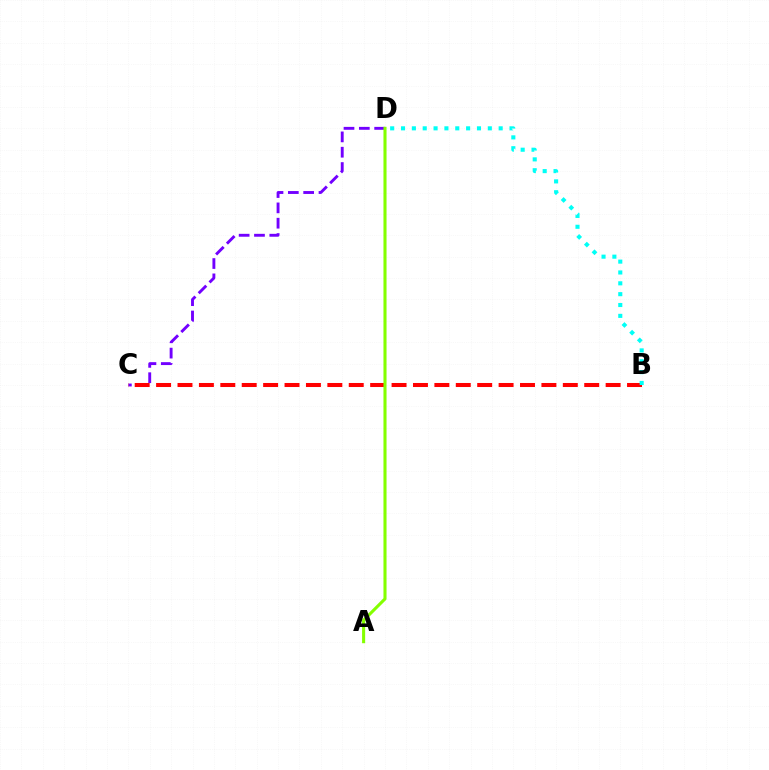{('C', 'D'): [{'color': '#7200ff', 'line_style': 'dashed', 'thickness': 2.08}], ('B', 'C'): [{'color': '#ff0000', 'line_style': 'dashed', 'thickness': 2.91}], ('B', 'D'): [{'color': '#00fff6', 'line_style': 'dotted', 'thickness': 2.95}], ('A', 'D'): [{'color': '#84ff00', 'line_style': 'solid', 'thickness': 2.21}]}